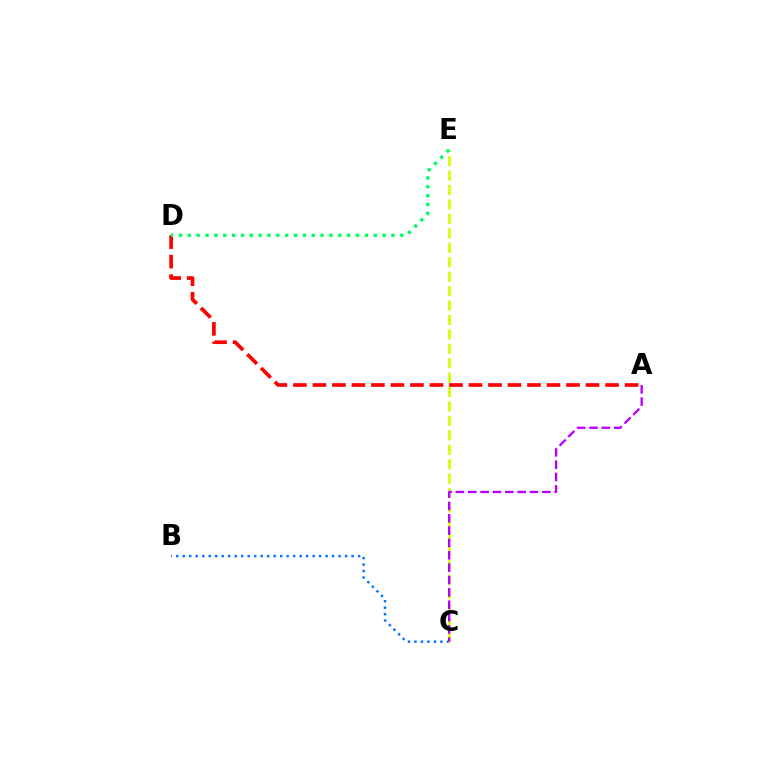{('B', 'C'): [{'color': '#0074ff', 'line_style': 'dotted', 'thickness': 1.76}], ('C', 'E'): [{'color': '#d1ff00', 'line_style': 'dashed', 'thickness': 1.96}], ('A', 'C'): [{'color': '#b900ff', 'line_style': 'dashed', 'thickness': 1.68}], ('A', 'D'): [{'color': '#ff0000', 'line_style': 'dashed', 'thickness': 2.65}], ('D', 'E'): [{'color': '#00ff5c', 'line_style': 'dotted', 'thickness': 2.4}]}